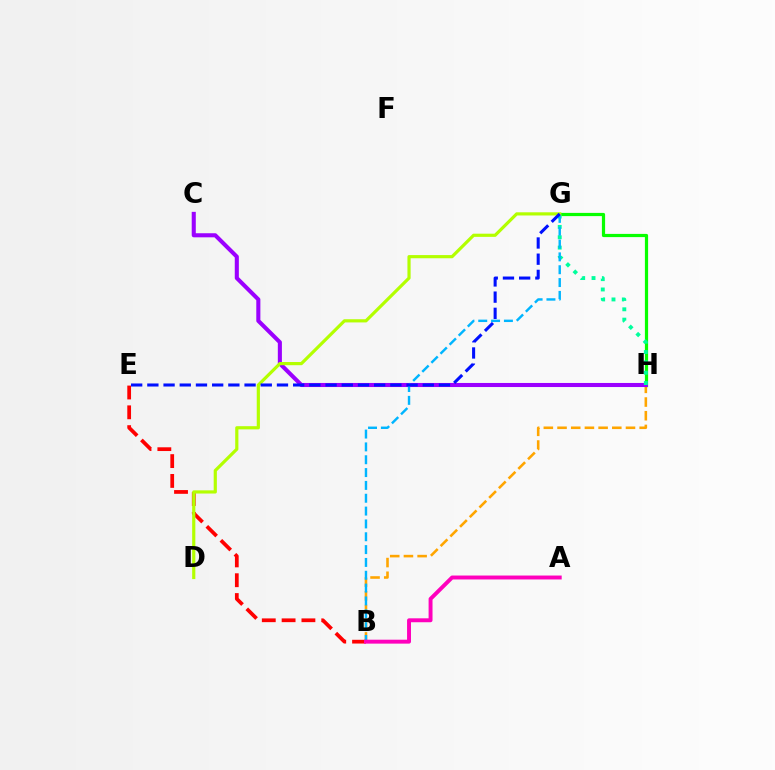{('B', 'H'): [{'color': '#ffa500', 'line_style': 'dashed', 'thickness': 1.86}], ('B', 'E'): [{'color': '#ff0000', 'line_style': 'dashed', 'thickness': 2.69}], ('G', 'H'): [{'color': '#08ff00', 'line_style': 'solid', 'thickness': 2.31}, {'color': '#00ff9d', 'line_style': 'dotted', 'thickness': 2.81}], ('C', 'H'): [{'color': '#9b00ff', 'line_style': 'solid', 'thickness': 2.93}], ('B', 'G'): [{'color': '#00b5ff', 'line_style': 'dashed', 'thickness': 1.74}], ('A', 'B'): [{'color': '#ff00bd', 'line_style': 'solid', 'thickness': 2.83}], ('D', 'G'): [{'color': '#b3ff00', 'line_style': 'solid', 'thickness': 2.29}], ('E', 'G'): [{'color': '#0010ff', 'line_style': 'dashed', 'thickness': 2.2}]}